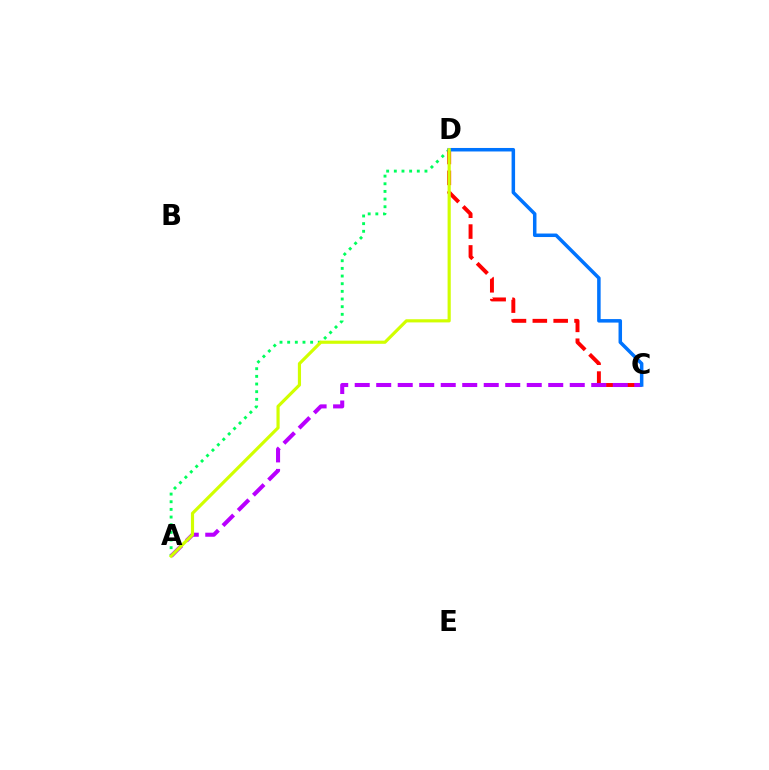{('A', 'D'): [{'color': '#00ff5c', 'line_style': 'dotted', 'thickness': 2.08}, {'color': '#d1ff00', 'line_style': 'solid', 'thickness': 2.28}], ('C', 'D'): [{'color': '#ff0000', 'line_style': 'dashed', 'thickness': 2.83}, {'color': '#0074ff', 'line_style': 'solid', 'thickness': 2.52}], ('A', 'C'): [{'color': '#b900ff', 'line_style': 'dashed', 'thickness': 2.92}]}